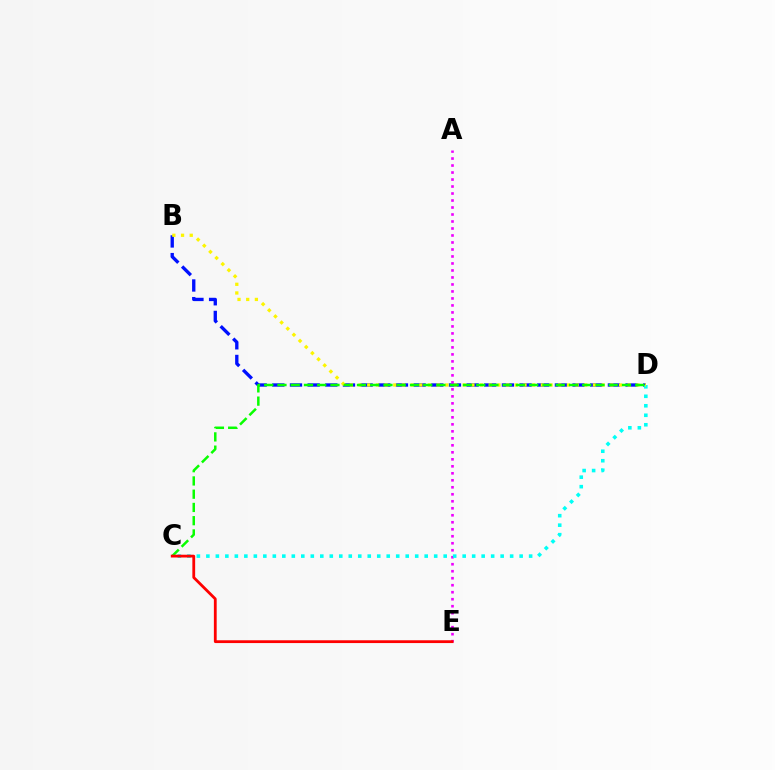{('B', 'D'): [{'color': '#0010ff', 'line_style': 'dashed', 'thickness': 2.4}, {'color': '#fcf500', 'line_style': 'dotted', 'thickness': 2.36}], ('A', 'E'): [{'color': '#ee00ff', 'line_style': 'dotted', 'thickness': 1.9}], ('C', 'D'): [{'color': '#00fff6', 'line_style': 'dotted', 'thickness': 2.58}, {'color': '#08ff00', 'line_style': 'dashed', 'thickness': 1.8}], ('C', 'E'): [{'color': '#ff0000', 'line_style': 'solid', 'thickness': 2.01}]}